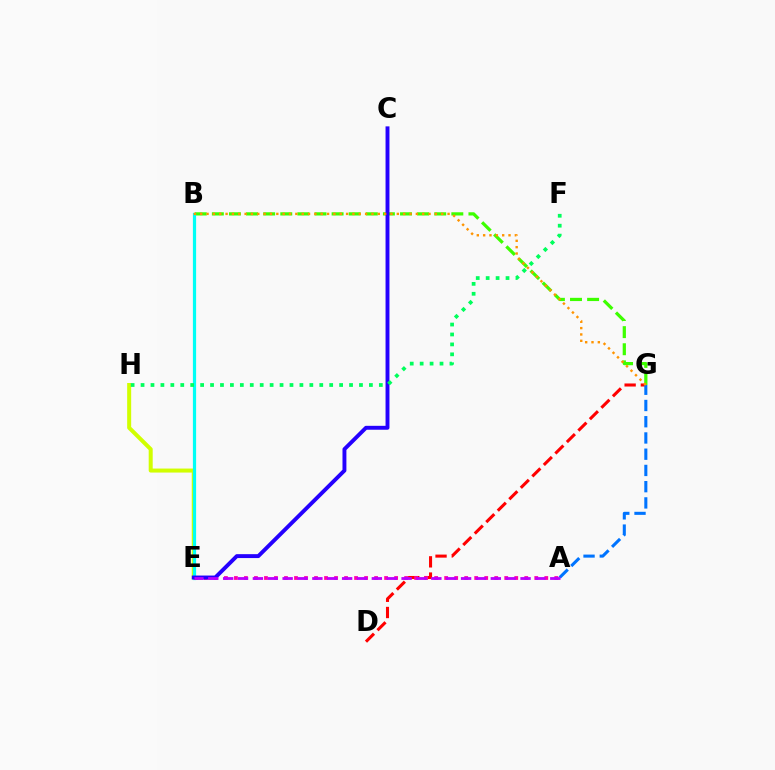{('E', 'H'): [{'color': '#d1ff00', 'line_style': 'solid', 'thickness': 2.88}], ('B', 'G'): [{'color': '#3dff00', 'line_style': 'dashed', 'thickness': 2.32}, {'color': '#ff9400', 'line_style': 'dotted', 'thickness': 1.72}], ('D', 'G'): [{'color': '#ff0000', 'line_style': 'dashed', 'thickness': 2.2}], ('B', 'E'): [{'color': '#00fff6', 'line_style': 'solid', 'thickness': 2.31}], ('A', 'G'): [{'color': '#0074ff', 'line_style': 'dashed', 'thickness': 2.21}], ('A', 'E'): [{'color': '#ff00ac', 'line_style': 'dotted', 'thickness': 2.72}, {'color': '#b900ff', 'line_style': 'dashed', 'thickness': 2.02}], ('C', 'E'): [{'color': '#2500ff', 'line_style': 'solid', 'thickness': 2.81}], ('F', 'H'): [{'color': '#00ff5c', 'line_style': 'dotted', 'thickness': 2.7}]}